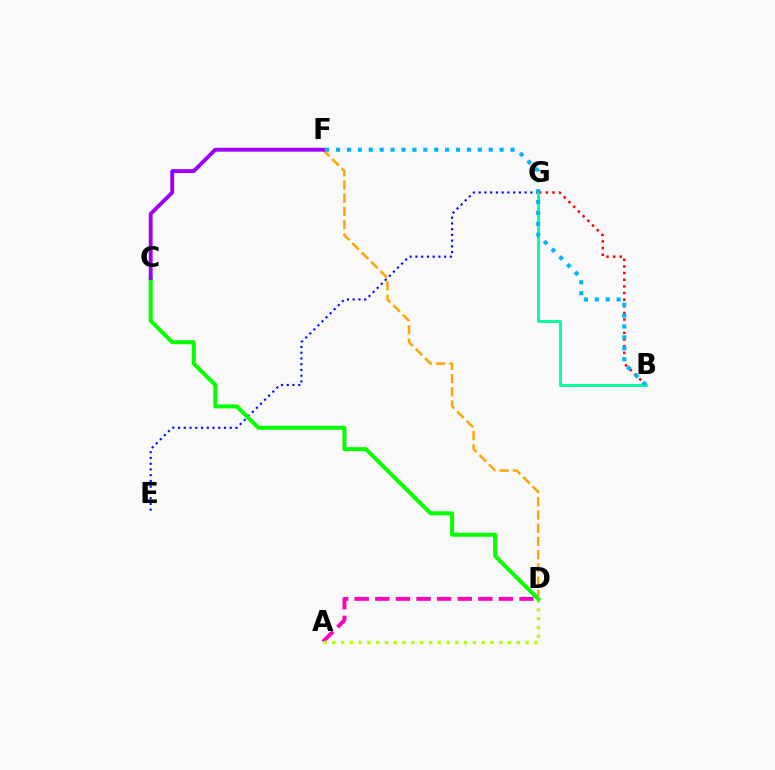{('B', 'G'): [{'color': '#ff0000', 'line_style': 'dotted', 'thickness': 1.81}, {'color': '#00ff9d', 'line_style': 'solid', 'thickness': 2.08}], ('A', 'D'): [{'color': '#ff00bd', 'line_style': 'dashed', 'thickness': 2.8}, {'color': '#b3ff00', 'line_style': 'dotted', 'thickness': 2.39}], ('D', 'F'): [{'color': '#ffa500', 'line_style': 'dashed', 'thickness': 1.79}], ('E', 'G'): [{'color': '#0010ff', 'line_style': 'dotted', 'thickness': 1.56}], ('C', 'D'): [{'color': '#08ff00', 'line_style': 'solid', 'thickness': 2.89}], ('B', 'F'): [{'color': '#00b5ff', 'line_style': 'dotted', 'thickness': 2.96}], ('C', 'F'): [{'color': '#9b00ff', 'line_style': 'solid', 'thickness': 2.78}]}